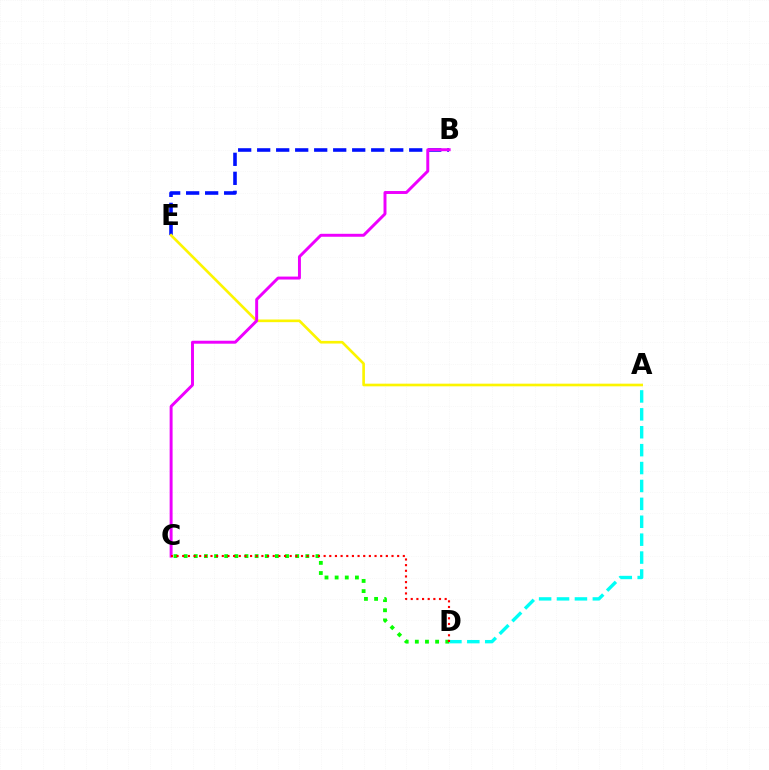{('C', 'D'): [{'color': '#08ff00', 'line_style': 'dotted', 'thickness': 2.76}, {'color': '#ff0000', 'line_style': 'dotted', 'thickness': 1.54}], ('B', 'E'): [{'color': '#0010ff', 'line_style': 'dashed', 'thickness': 2.58}], ('A', 'D'): [{'color': '#00fff6', 'line_style': 'dashed', 'thickness': 2.43}], ('A', 'E'): [{'color': '#fcf500', 'line_style': 'solid', 'thickness': 1.91}], ('B', 'C'): [{'color': '#ee00ff', 'line_style': 'solid', 'thickness': 2.12}]}